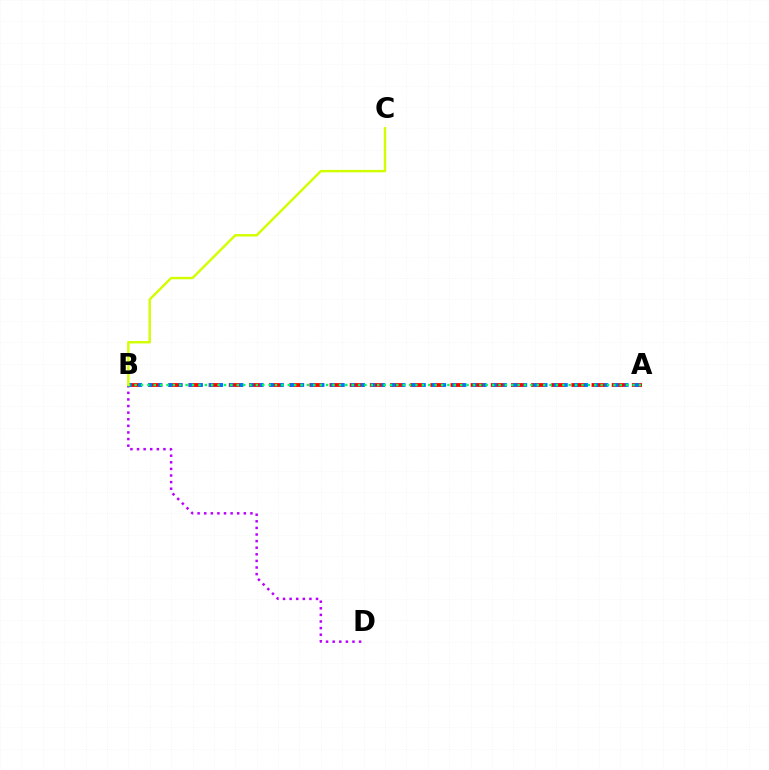{('B', 'D'): [{'color': '#b900ff', 'line_style': 'dotted', 'thickness': 1.79}], ('A', 'B'): [{'color': '#ff0000', 'line_style': 'dashed', 'thickness': 2.74}, {'color': '#0074ff', 'line_style': 'dotted', 'thickness': 2.75}, {'color': '#00ff5c', 'line_style': 'dotted', 'thickness': 1.73}], ('B', 'C'): [{'color': '#d1ff00', 'line_style': 'solid', 'thickness': 1.74}]}